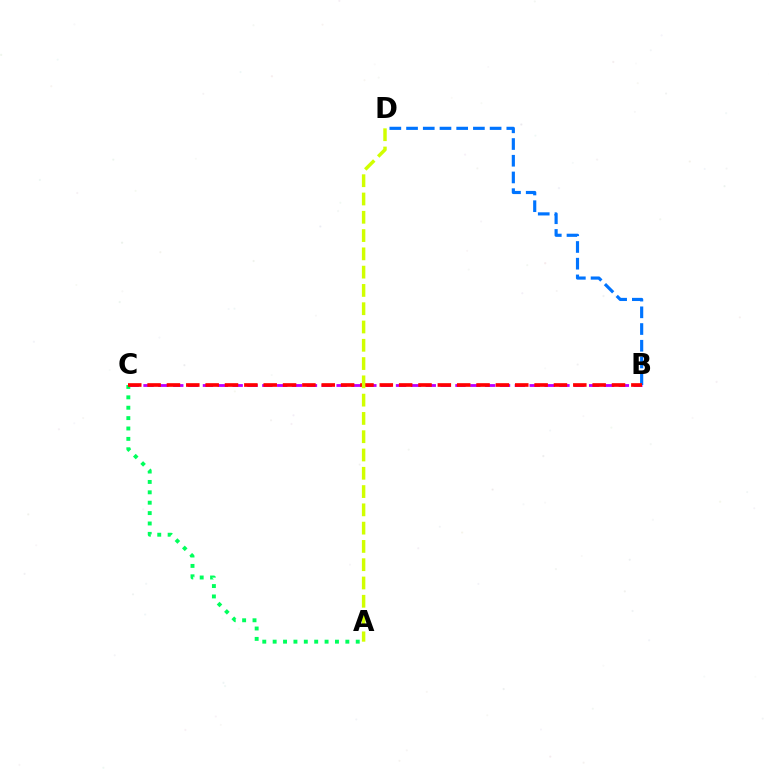{('B', 'C'): [{'color': '#b900ff', 'line_style': 'dashed', 'thickness': 2.02}, {'color': '#ff0000', 'line_style': 'dashed', 'thickness': 2.63}], ('A', 'C'): [{'color': '#00ff5c', 'line_style': 'dotted', 'thickness': 2.82}], ('B', 'D'): [{'color': '#0074ff', 'line_style': 'dashed', 'thickness': 2.27}], ('A', 'D'): [{'color': '#d1ff00', 'line_style': 'dashed', 'thickness': 2.48}]}